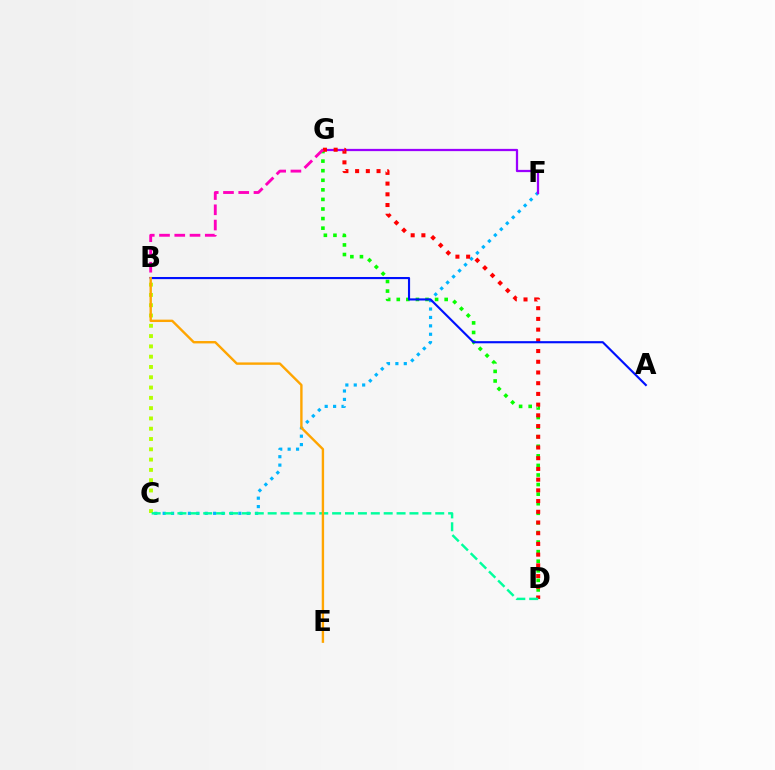{('B', 'C'): [{'color': '#b3ff00', 'line_style': 'dotted', 'thickness': 2.8}], ('C', 'F'): [{'color': '#00b5ff', 'line_style': 'dotted', 'thickness': 2.28}], ('D', 'G'): [{'color': '#08ff00', 'line_style': 'dotted', 'thickness': 2.6}, {'color': '#ff0000', 'line_style': 'dotted', 'thickness': 2.91}], ('F', 'G'): [{'color': '#9b00ff', 'line_style': 'solid', 'thickness': 1.63}], ('B', 'G'): [{'color': '#ff00bd', 'line_style': 'dashed', 'thickness': 2.07}], ('C', 'D'): [{'color': '#00ff9d', 'line_style': 'dashed', 'thickness': 1.75}], ('A', 'B'): [{'color': '#0010ff', 'line_style': 'solid', 'thickness': 1.54}], ('B', 'E'): [{'color': '#ffa500', 'line_style': 'solid', 'thickness': 1.72}]}